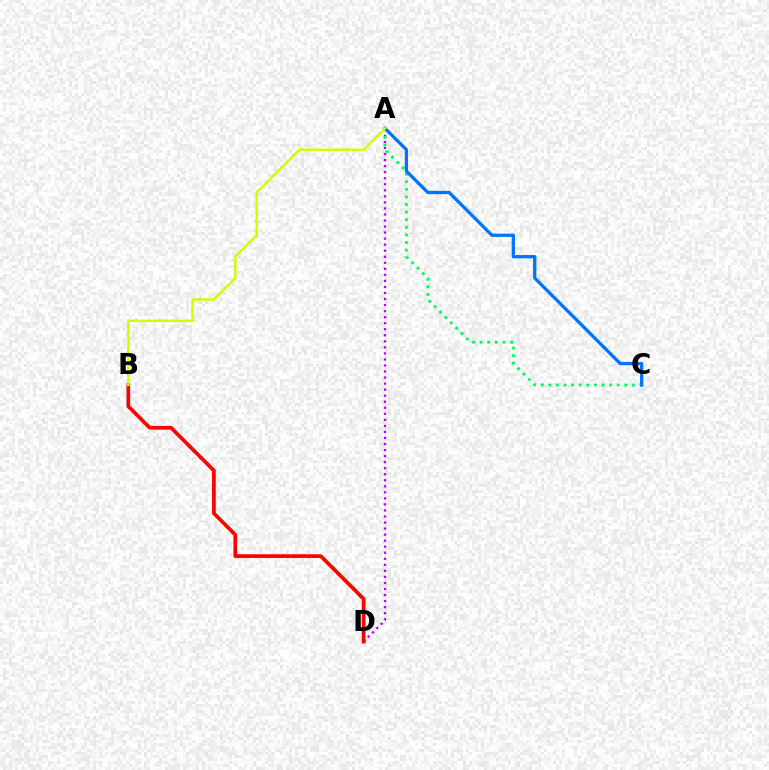{('A', 'D'): [{'color': '#b900ff', 'line_style': 'dotted', 'thickness': 1.64}], ('A', 'C'): [{'color': '#00ff5c', 'line_style': 'dotted', 'thickness': 2.07}, {'color': '#0074ff', 'line_style': 'solid', 'thickness': 2.36}], ('B', 'D'): [{'color': '#ff0000', 'line_style': 'solid', 'thickness': 2.66}], ('A', 'B'): [{'color': '#d1ff00', 'line_style': 'solid', 'thickness': 1.78}]}